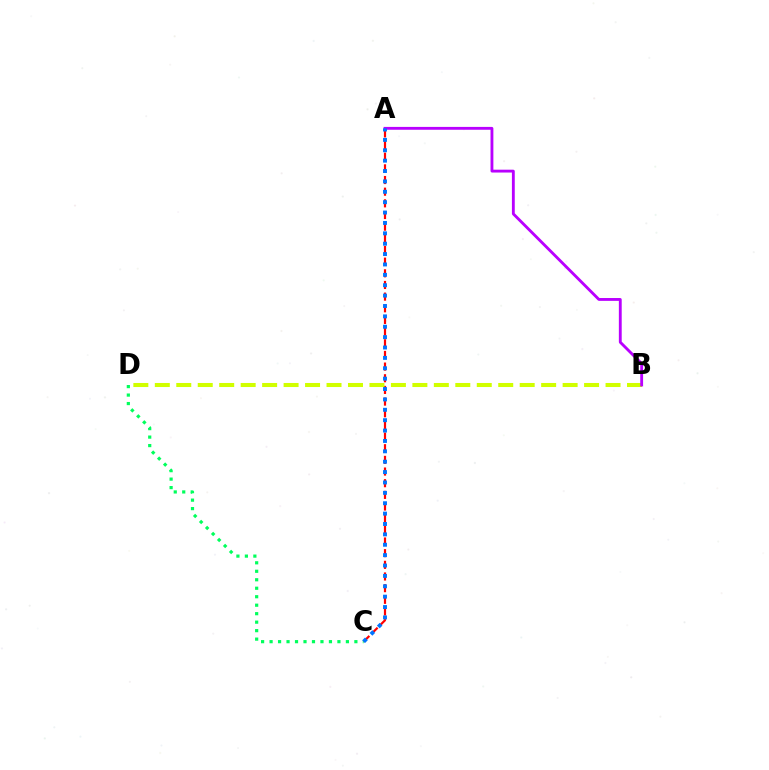{('A', 'C'): [{'color': '#ff0000', 'line_style': 'dashed', 'thickness': 1.58}, {'color': '#0074ff', 'line_style': 'dotted', 'thickness': 2.82}], ('C', 'D'): [{'color': '#00ff5c', 'line_style': 'dotted', 'thickness': 2.3}], ('B', 'D'): [{'color': '#d1ff00', 'line_style': 'dashed', 'thickness': 2.92}], ('A', 'B'): [{'color': '#b900ff', 'line_style': 'solid', 'thickness': 2.05}]}